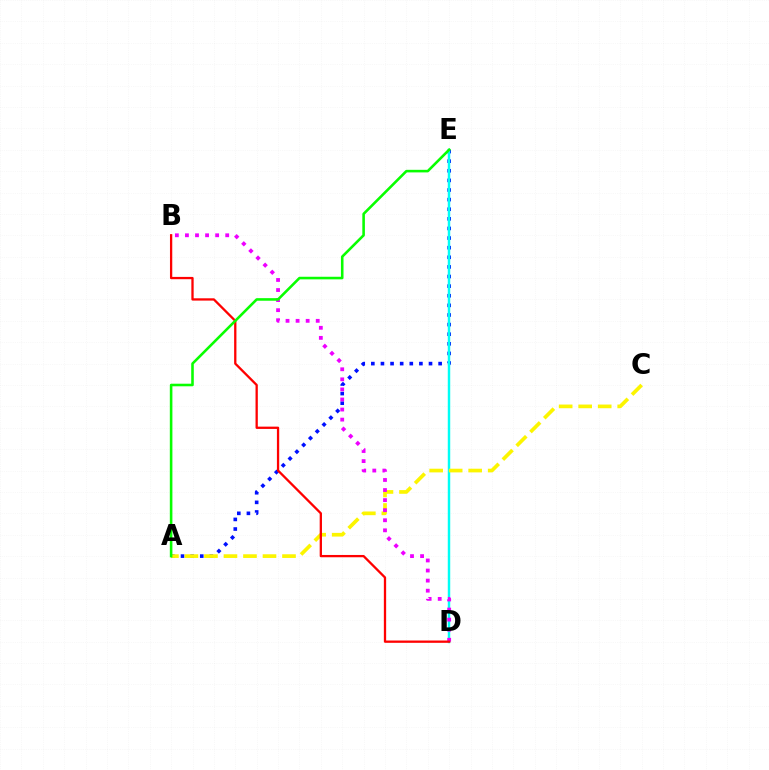{('A', 'E'): [{'color': '#0010ff', 'line_style': 'dotted', 'thickness': 2.61}, {'color': '#08ff00', 'line_style': 'solid', 'thickness': 1.86}], ('D', 'E'): [{'color': '#00fff6', 'line_style': 'solid', 'thickness': 1.77}], ('A', 'C'): [{'color': '#fcf500', 'line_style': 'dashed', 'thickness': 2.65}], ('B', 'D'): [{'color': '#ee00ff', 'line_style': 'dotted', 'thickness': 2.74}, {'color': '#ff0000', 'line_style': 'solid', 'thickness': 1.65}]}